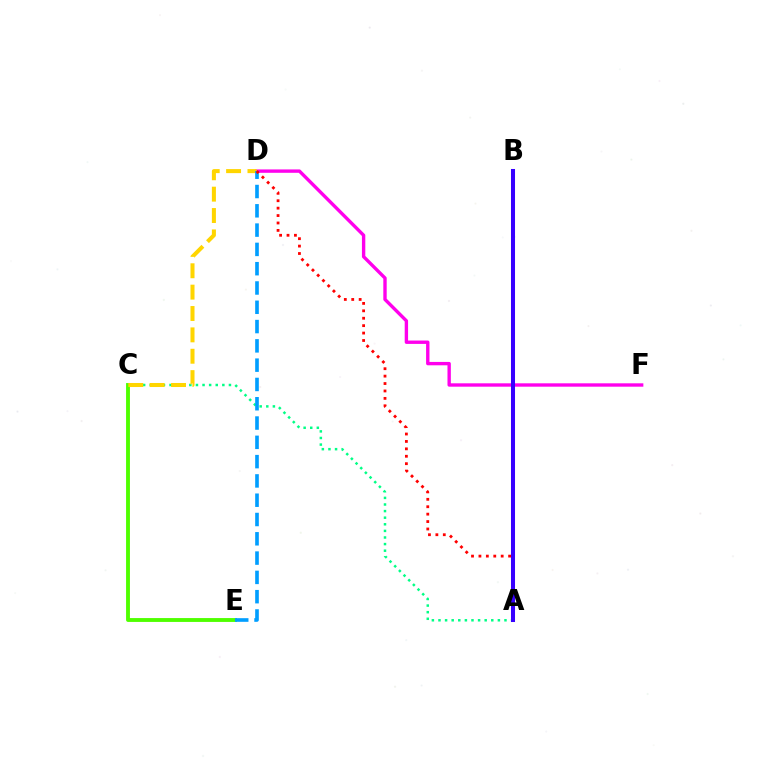{('C', 'E'): [{'color': '#4fff00', 'line_style': 'solid', 'thickness': 2.79}], ('D', 'F'): [{'color': '#ff00ed', 'line_style': 'solid', 'thickness': 2.43}], ('A', 'C'): [{'color': '#00ff86', 'line_style': 'dotted', 'thickness': 1.79}], ('C', 'D'): [{'color': '#ffd500', 'line_style': 'dashed', 'thickness': 2.9}], ('D', 'E'): [{'color': '#009eff', 'line_style': 'dashed', 'thickness': 2.62}], ('A', 'D'): [{'color': '#ff0000', 'line_style': 'dotted', 'thickness': 2.02}], ('A', 'B'): [{'color': '#3700ff', 'line_style': 'solid', 'thickness': 2.91}]}